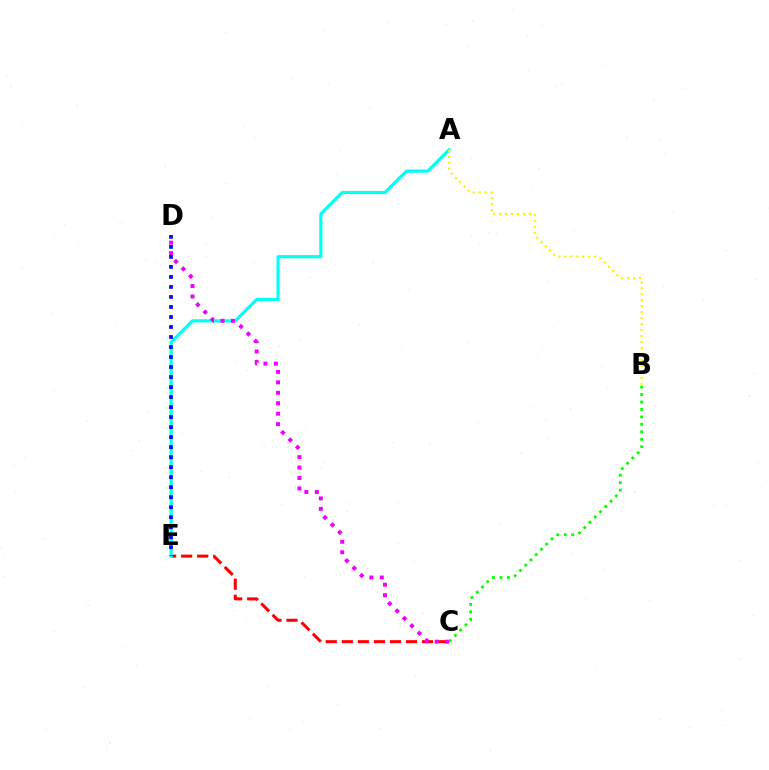{('C', 'E'): [{'color': '#ff0000', 'line_style': 'dashed', 'thickness': 2.18}], ('B', 'C'): [{'color': '#08ff00', 'line_style': 'dotted', 'thickness': 2.03}], ('A', 'E'): [{'color': '#00fff6', 'line_style': 'solid', 'thickness': 2.27}], ('C', 'D'): [{'color': '#ee00ff', 'line_style': 'dotted', 'thickness': 2.84}], ('D', 'E'): [{'color': '#0010ff', 'line_style': 'dotted', 'thickness': 2.72}], ('A', 'B'): [{'color': '#fcf500', 'line_style': 'dotted', 'thickness': 1.62}]}